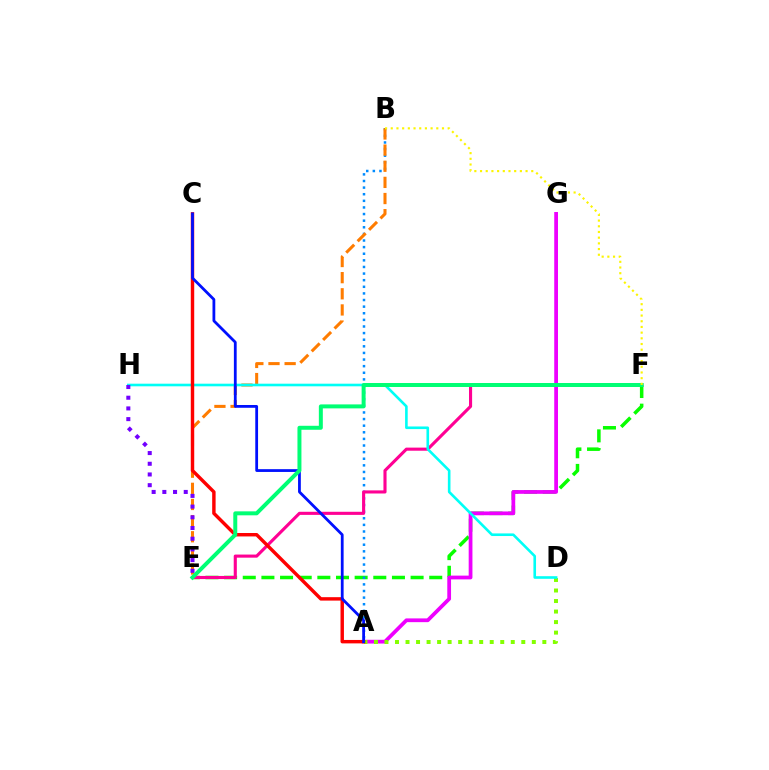{('E', 'F'): [{'color': '#08ff00', 'line_style': 'dashed', 'thickness': 2.53}, {'color': '#ff0094', 'line_style': 'solid', 'thickness': 2.24}, {'color': '#00ff74', 'line_style': 'solid', 'thickness': 2.86}], ('A', 'B'): [{'color': '#008cff', 'line_style': 'dotted', 'thickness': 1.8}], ('A', 'G'): [{'color': '#ee00ff', 'line_style': 'solid', 'thickness': 2.7}], ('A', 'D'): [{'color': '#84ff00', 'line_style': 'dotted', 'thickness': 2.86}], ('B', 'E'): [{'color': '#ff7c00', 'line_style': 'dashed', 'thickness': 2.19}], ('D', 'H'): [{'color': '#00fff6', 'line_style': 'solid', 'thickness': 1.88}], ('A', 'C'): [{'color': '#ff0000', 'line_style': 'solid', 'thickness': 2.47}, {'color': '#0010ff', 'line_style': 'solid', 'thickness': 2.0}], ('E', 'H'): [{'color': '#7200ff', 'line_style': 'dotted', 'thickness': 2.91}], ('B', 'F'): [{'color': '#fcf500', 'line_style': 'dotted', 'thickness': 1.55}]}